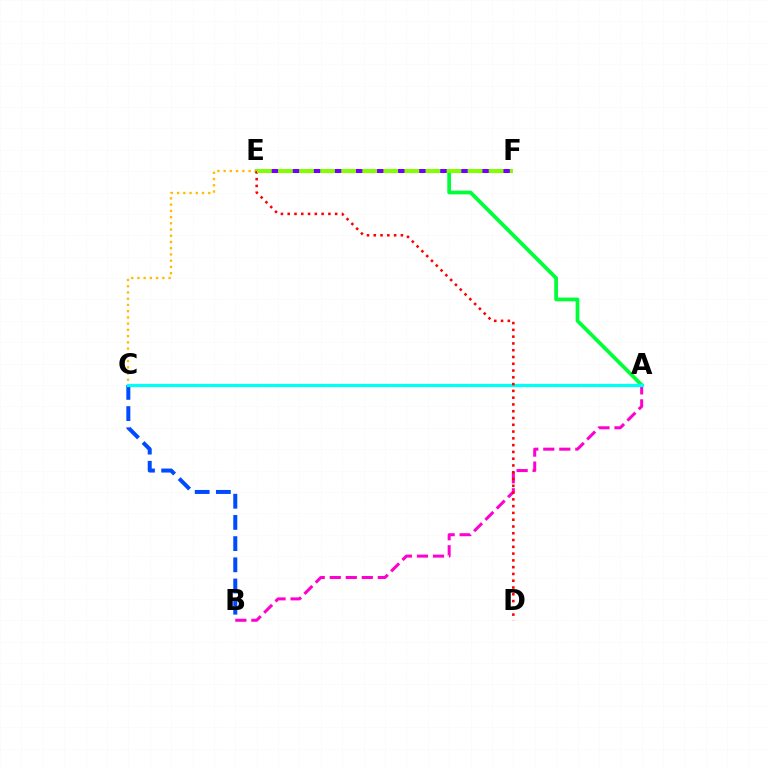{('B', 'C'): [{'color': '#004bff', 'line_style': 'dashed', 'thickness': 2.88}], ('A', 'E'): [{'color': '#00ff39', 'line_style': 'solid', 'thickness': 2.7}], ('A', 'B'): [{'color': '#ff00cf', 'line_style': 'dashed', 'thickness': 2.18}], ('C', 'E'): [{'color': '#ffbd00', 'line_style': 'dotted', 'thickness': 1.69}], ('A', 'C'): [{'color': '#00fff6', 'line_style': 'solid', 'thickness': 2.34}], ('E', 'F'): [{'color': '#7200ff', 'line_style': 'dashed', 'thickness': 2.9}, {'color': '#84ff00', 'line_style': 'dashed', 'thickness': 2.86}], ('D', 'E'): [{'color': '#ff0000', 'line_style': 'dotted', 'thickness': 1.84}]}